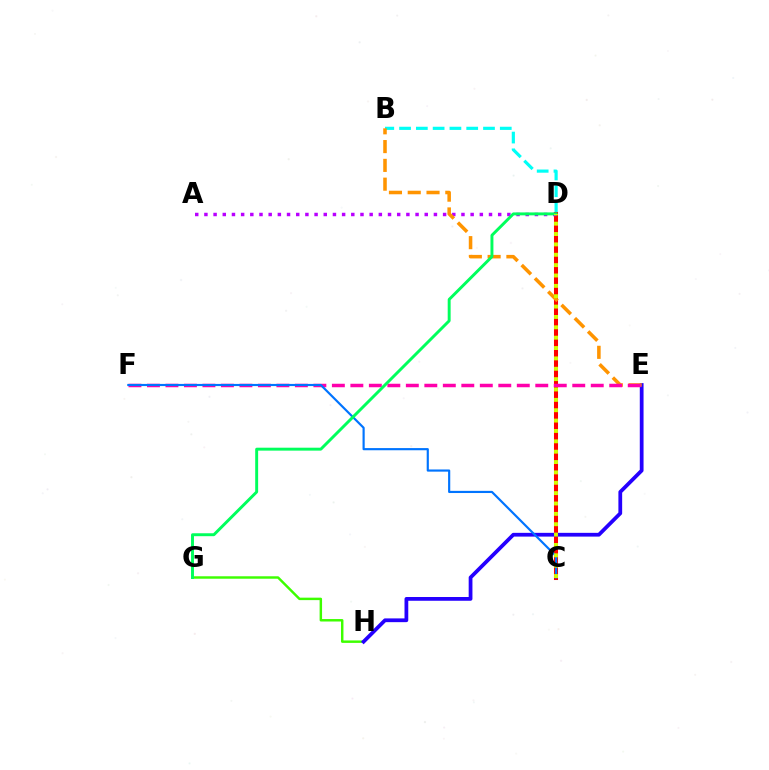{('B', 'D'): [{'color': '#00fff6', 'line_style': 'dashed', 'thickness': 2.28}], ('C', 'D'): [{'color': '#ff0000', 'line_style': 'solid', 'thickness': 2.91}, {'color': '#d1ff00', 'line_style': 'dotted', 'thickness': 2.82}], ('A', 'D'): [{'color': '#b900ff', 'line_style': 'dotted', 'thickness': 2.49}], ('G', 'H'): [{'color': '#3dff00', 'line_style': 'solid', 'thickness': 1.77}], ('E', 'H'): [{'color': '#2500ff', 'line_style': 'solid', 'thickness': 2.71}], ('B', 'E'): [{'color': '#ff9400', 'line_style': 'dashed', 'thickness': 2.55}], ('E', 'F'): [{'color': '#ff00ac', 'line_style': 'dashed', 'thickness': 2.51}], ('C', 'F'): [{'color': '#0074ff', 'line_style': 'solid', 'thickness': 1.56}], ('D', 'G'): [{'color': '#00ff5c', 'line_style': 'solid', 'thickness': 2.11}]}